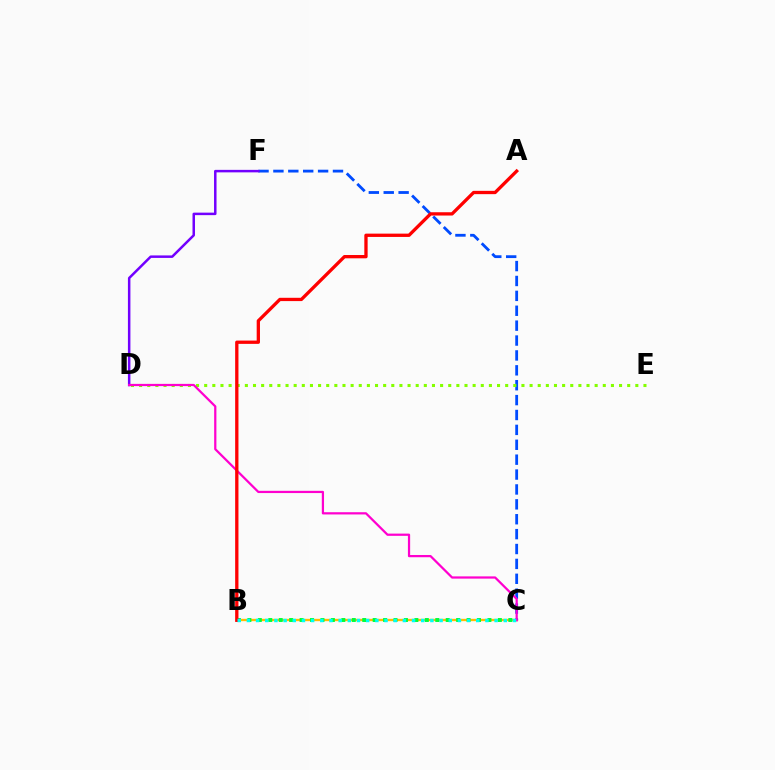{('B', 'C'): [{'color': '#ffbd00', 'line_style': 'solid', 'thickness': 1.69}, {'color': '#00ff39', 'line_style': 'dotted', 'thickness': 2.84}, {'color': '#00fff6', 'line_style': 'dotted', 'thickness': 2.49}], ('C', 'F'): [{'color': '#004bff', 'line_style': 'dashed', 'thickness': 2.02}], ('D', 'E'): [{'color': '#84ff00', 'line_style': 'dotted', 'thickness': 2.21}], ('D', 'F'): [{'color': '#7200ff', 'line_style': 'solid', 'thickness': 1.8}], ('C', 'D'): [{'color': '#ff00cf', 'line_style': 'solid', 'thickness': 1.61}], ('A', 'B'): [{'color': '#ff0000', 'line_style': 'solid', 'thickness': 2.38}]}